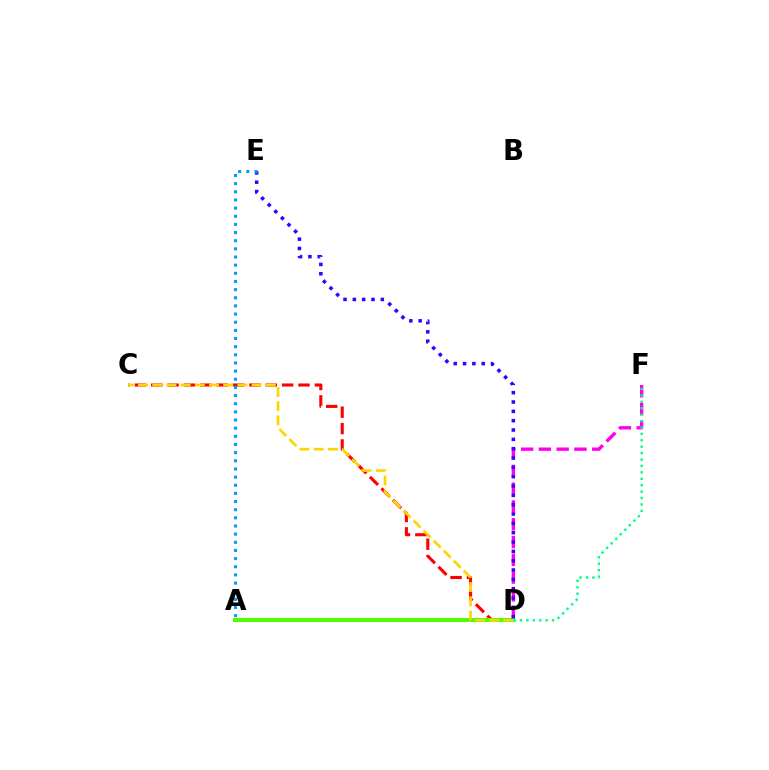{('D', 'F'): [{'color': '#ff00ed', 'line_style': 'dashed', 'thickness': 2.41}, {'color': '#00ff86', 'line_style': 'dotted', 'thickness': 1.74}], ('C', 'D'): [{'color': '#ff0000', 'line_style': 'dashed', 'thickness': 2.22}, {'color': '#ffd500', 'line_style': 'dashed', 'thickness': 1.93}], ('A', 'D'): [{'color': '#4fff00', 'line_style': 'solid', 'thickness': 2.89}], ('D', 'E'): [{'color': '#3700ff', 'line_style': 'dotted', 'thickness': 2.54}], ('A', 'E'): [{'color': '#009eff', 'line_style': 'dotted', 'thickness': 2.21}]}